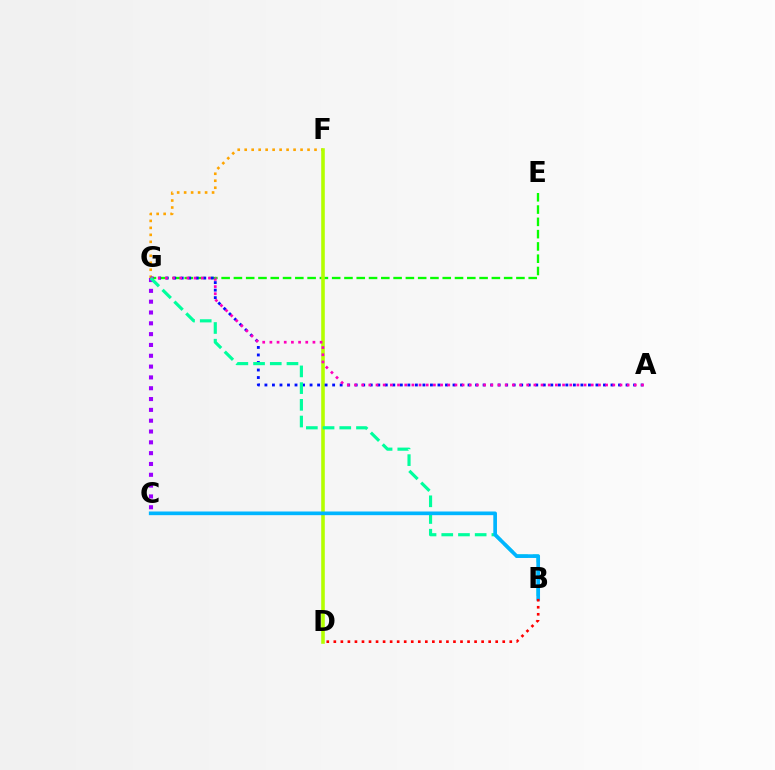{('E', 'G'): [{'color': '#08ff00', 'line_style': 'dashed', 'thickness': 1.67}], ('F', 'G'): [{'color': '#ffa500', 'line_style': 'dotted', 'thickness': 1.9}], ('D', 'F'): [{'color': '#b3ff00', 'line_style': 'solid', 'thickness': 2.58}], ('A', 'G'): [{'color': '#0010ff', 'line_style': 'dotted', 'thickness': 2.04}, {'color': '#ff00bd', 'line_style': 'dotted', 'thickness': 1.95}], ('C', 'G'): [{'color': '#9b00ff', 'line_style': 'dotted', 'thickness': 2.94}], ('B', 'G'): [{'color': '#00ff9d', 'line_style': 'dashed', 'thickness': 2.27}], ('B', 'C'): [{'color': '#00b5ff', 'line_style': 'solid', 'thickness': 2.64}], ('B', 'D'): [{'color': '#ff0000', 'line_style': 'dotted', 'thickness': 1.91}]}